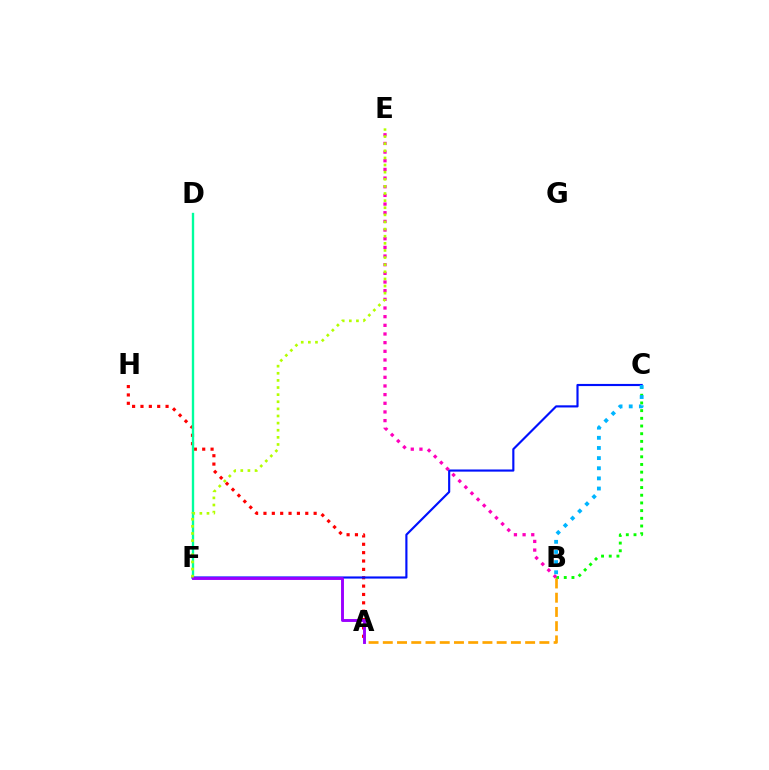{('A', 'H'): [{'color': '#ff0000', 'line_style': 'dotted', 'thickness': 2.27}], ('B', 'C'): [{'color': '#08ff00', 'line_style': 'dotted', 'thickness': 2.09}, {'color': '#00b5ff', 'line_style': 'dotted', 'thickness': 2.76}], ('D', 'F'): [{'color': '#00ff9d', 'line_style': 'solid', 'thickness': 1.7}], ('A', 'B'): [{'color': '#ffa500', 'line_style': 'dashed', 'thickness': 1.93}], ('C', 'F'): [{'color': '#0010ff', 'line_style': 'solid', 'thickness': 1.55}], ('A', 'F'): [{'color': '#9b00ff', 'line_style': 'solid', 'thickness': 2.09}], ('B', 'E'): [{'color': '#ff00bd', 'line_style': 'dotted', 'thickness': 2.35}], ('E', 'F'): [{'color': '#b3ff00', 'line_style': 'dotted', 'thickness': 1.93}]}